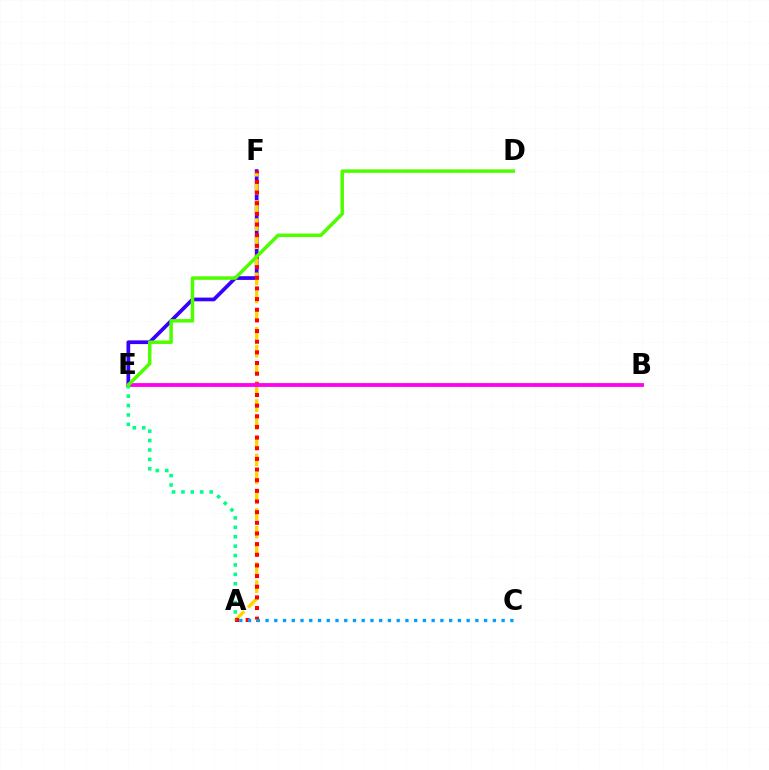{('E', 'F'): [{'color': '#3700ff', 'line_style': 'solid', 'thickness': 2.68}], ('A', 'F'): [{'color': '#ffd500', 'line_style': 'dashed', 'thickness': 2.46}, {'color': '#ff0000', 'line_style': 'dotted', 'thickness': 2.89}], ('B', 'E'): [{'color': '#ff00ed', 'line_style': 'solid', 'thickness': 2.74}], ('A', 'E'): [{'color': '#00ff86', 'line_style': 'dotted', 'thickness': 2.55}], ('D', 'E'): [{'color': '#4fff00', 'line_style': 'solid', 'thickness': 2.53}], ('A', 'C'): [{'color': '#009eff', 'line_style': 'dotted', 'thickness': 2.38}]}